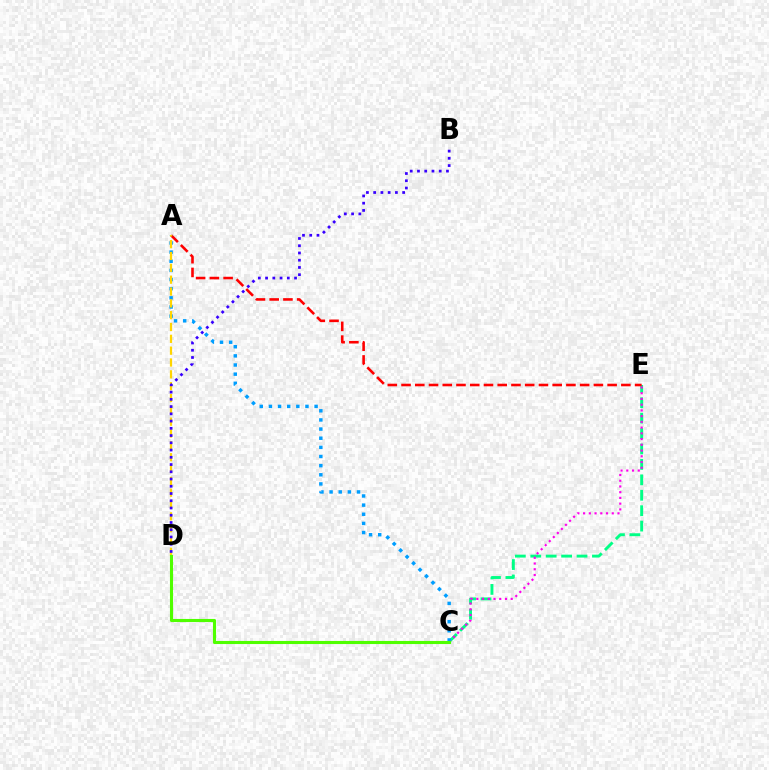{('C', 'E'): [{'color': '#00ff86', 'line_style': 'dashed', 'thickness': 2.1}, {'color': '#ff00ed', 'line_style': 'dotted', 'thickness': 1.56}], ('A', 'E'): [{'color': '#ff0000', 'line_style': 'dashed', 'thickness': 1.87}], ('A', 'C'): [{'color': '#009eff', 'line_style': 'dotted', 'thickness': 2.48}], ('A', 'D'): [{'color': '#ffd500', 'line_style': 'dashed', 'thickness': 1.61}], ('C', 'D'): [{'color': '#4fff00', 'line_style': 'solid', 'thickness': 2.23}], ('B', 'D'): [{'color': '#3700ff', 'line_style': 'dotted', 'thickness': 1.97}]}